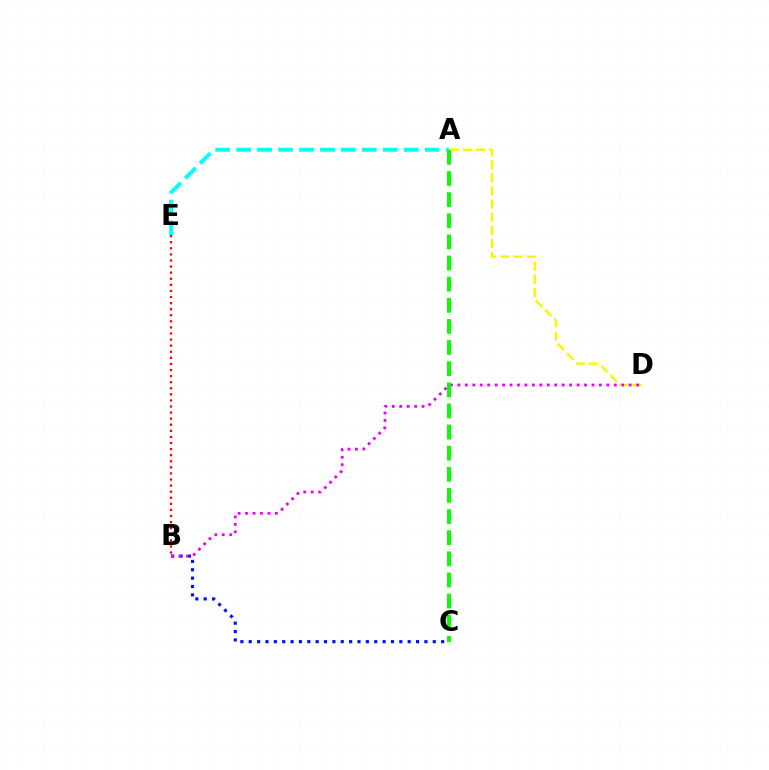{('A', 'E'): [{'color': '#00fff6', 'line_style': 'dashed', 'thickness': 2.85}], ('B', 'C'): [{'color': '#0010ff', 'line_style': 'dotted', 'thickness': 2.27}], ('A', 'D'): [{'color': '#fcf500', 'line_style': 'dashed', 'thickness': 1.78}], ('B', 'D'): [{'color': '#ee00ff', 'line_style': 'dotted', 'thickness': 2.02}], ('B', 'E'): [{'color': '#ff0000', 'line_style': 'dotted', 'thickness': 1.65}], ('A', 'C'): [{'color': '#08ff00', 'line_style': 'dashed', 'thickness': 2.87}]}